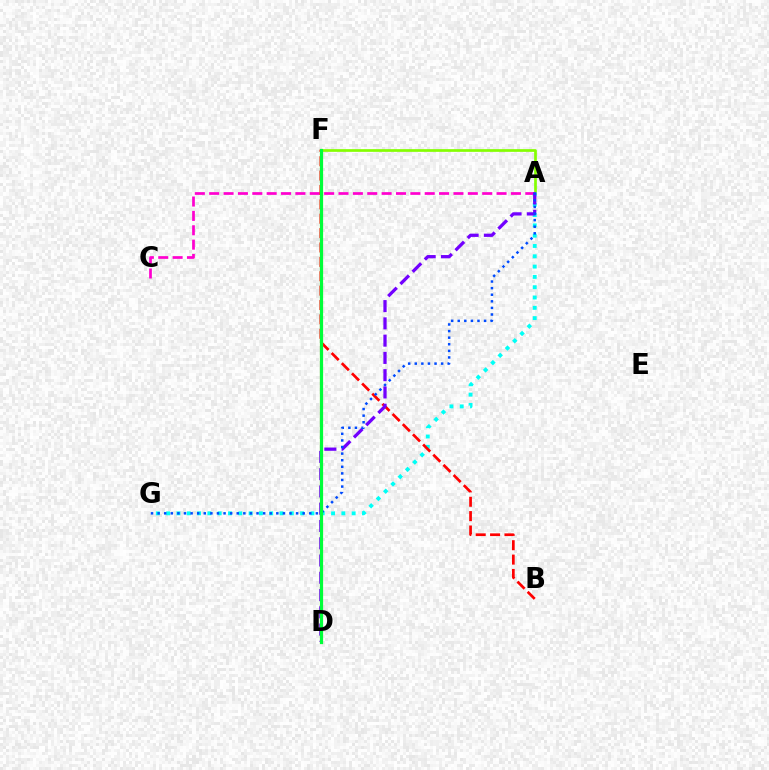{('A', 'F'): [{'color': '#84ff00', 'line_style': 'solid', 'thickness': 1.95}], ('A', 'G'): [{'color': '#00fff6', 'line_style': 'dotted', 'thickness': 2.8}, {'color': '#004bff', 'line_style': 'dotted', 'thickness': 1.79}], ('A', 'C'): [{'color': '#ff00cf', 'line_style': 'dashed', 'thickness': 1.95}], ('B', 'F'): [{'color': '#ff0000', 'line_style': 'dashed', 'thickness': 1.95}], ('A', 'D'): [{'color': '#7200ff', 'line_style': 'dashed', 'thickness': 2.35}], ('D', 'F'): [{'color': '#ffbd00', 'line_style': 'solid', 'thickness': 2.22}, {'color': '#00ff39', 'line_style': 'solid', 'thickness': 2.28}]}